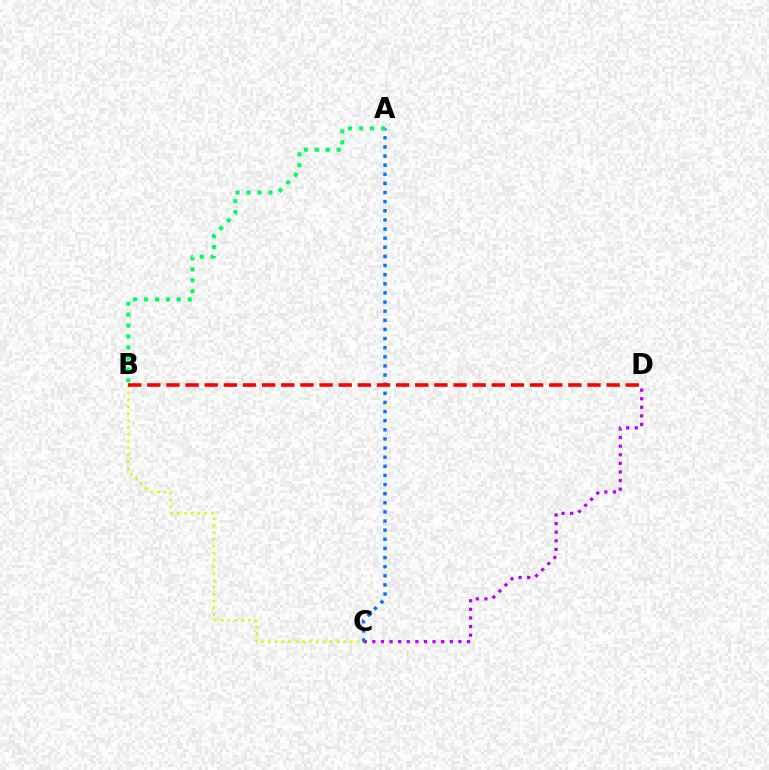{('C', 'D'): [{'color': '#b900ff', 'line_style': 'dotted', 'thickness': 2.34}], ('B', 'C'): [{'color': '#d1ff00', 'line_style': 'dotted', 'thickness': 1.86}], ('A', 'C'): [{'color': '#0074ff', 'line_style': 'dotted', 'thickness': 2.48}], ('B', 'D'): [{'color': '#ff0000', 'line_style': 'dashed', 'thickness': 2.6}], ('A', 'B'): [{'color': '#00ff5c', 'line_style': 'dotted', 'thickness': 2.97}]}